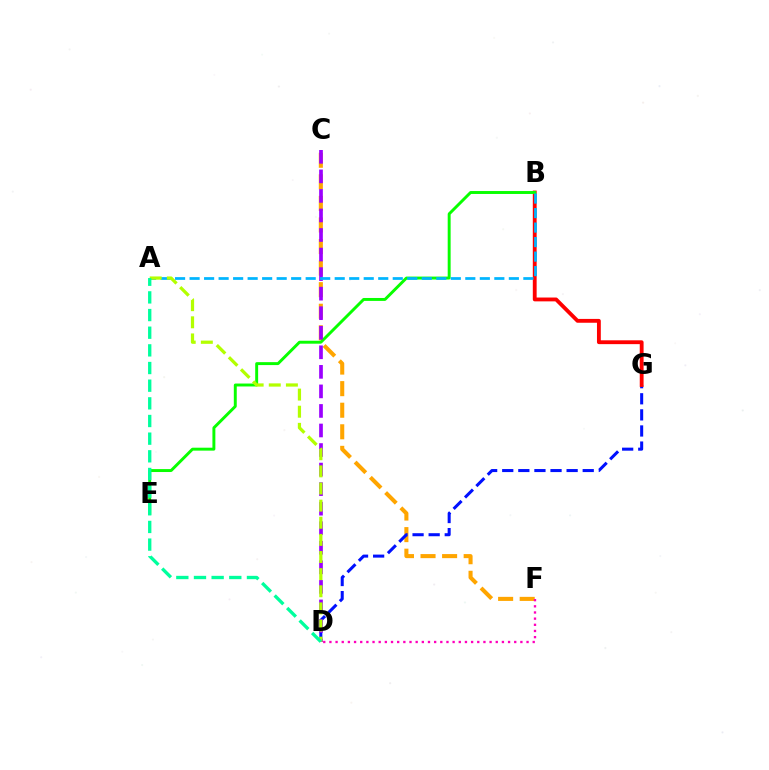{('C', 'F'): [{'color': '#ffa500', 'line_style': 'dashed', 'thickness': 2.93}], ('D', 'G'): [{'color': '#0010ff', 'line_style': 'dashed', 'thickness': 2.19}], ('B', 'G'): [{'color': '#ff0000', 'line_style': 'solid', 'thickness': 2.76}], ('B', 'E'): [{'color': '#08ff00', 'line_style': 'solid', 'thickness': 2.11}], ('C', 'D'): [{'color': '#9b00ff', 'line_style': 'dashed', 'thickness': 2.66}], ('A', 'B'): [{'color': '#00b5ff', 'line_style': 'dashed', 'thickness': 1.97}], ('A', 'D'): [{'color': '#b3ff00', 'line_style': 'dashed', 'thickness': 2.33}, {'color': '#00ff9d', 'line_style': 'dashed', 'thickness': 2.4}], ('D', 'F'): [{'color': '#ff00bd', 'line_style': 'dotted', 'thickness': 1.67}]}